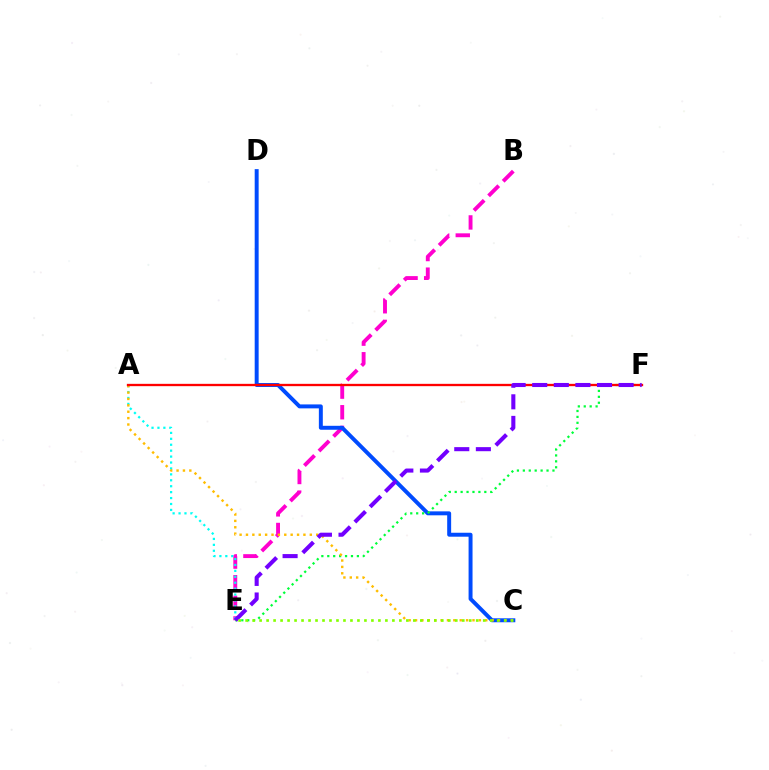{('B', 'E'): [{'color': '#ff00cf', 'line_style': 'dashed', 'thickness': 2.8}], ('C', 'D'): [{'color': '#004bff', 'line_style': 'solid', 'thickness': 2.84}], ('E', 'F'): [{'color': '#00ff39', 'line_style': 'dotted', 'thickness': 1.61}, {'color': '#7200ff', 'line_style': 'dashed', 'thickness': 2.93}], ('A', 'E'): [{'color': '#00fff6', 'line_style': 'dotted', 'thickness': 1.61}], ('A', 'C'): [{'color': '#ffbd00', 'line_style': 'dotted', 'thickness': 1.73}], ('A', 'F'): [{'color': '#ff0000', 'line_style': 'solid', 'thickness': 1.67}], ('C', 'E'): [{'color': '#84ff00', 'line_style': 'dotted', 'thickness': 1.9}]}